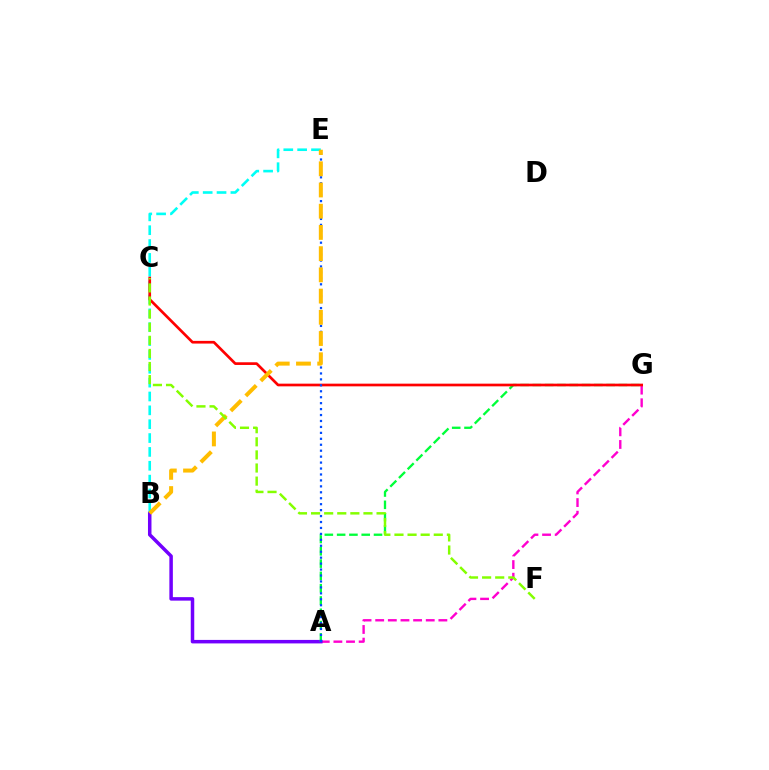{('A', 'G'): [{'color': '#ff00cf', 'line_style': 'dashed', 'thickness': 1.72}, {'color': '#00ff39', 'line_style': 'dashed', 'thickness': 1.67}], ('A', 'B'): [{'color': '#7200ff', 'line_style': 'solid', 'thickness': 2.52}], ('B', 'E'): [{'color': '#00fff6', 'line_style': 'dashed', 'thickness': 1.88}, {'color': '#ffbd00', 'line_style': 'dashed', 'thickness': 2.88}], ('C', 'G'): [{'color': '#ff0000', 'line_style': 'solid', 'thickness': 1.93}], ('A', 'E'): [{'color': '#004bff', 'line_style': 'dotted', 'thickness': 1.61}], ('C', 'F'): [{'color': '#84ff00', 'line_style': 'dashed', 'thickness': 1.78}]}